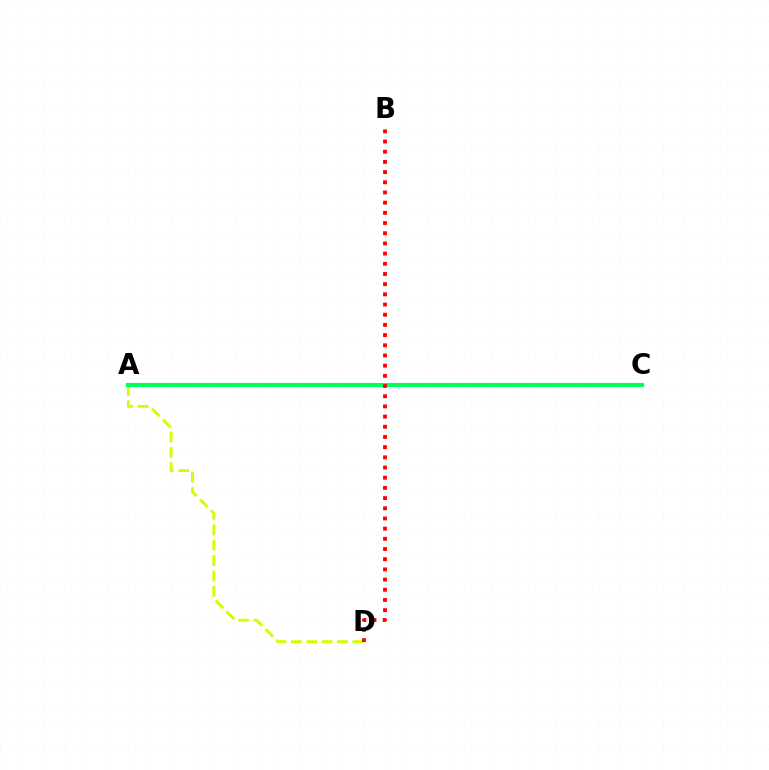{('A', 'D'): [{'color': '#d1ff00', 'line_style': 'dashed', 'thickness': 2.09}], ('A', 'C'): [{'color': '#b900ff', 'line_style': 'solid', 'thickness': 2.79}, {'color': '#0074ff', 'line_style': 'dashed', 'thickness': 1.72}, {'color': '#00ff5c', 'line_style': 'solid', 'thickness': 2.98}], ('B', 'D'): [{'color': '#ff0000', 'line_style': 'dotted', 'thickness': 2.77}]}